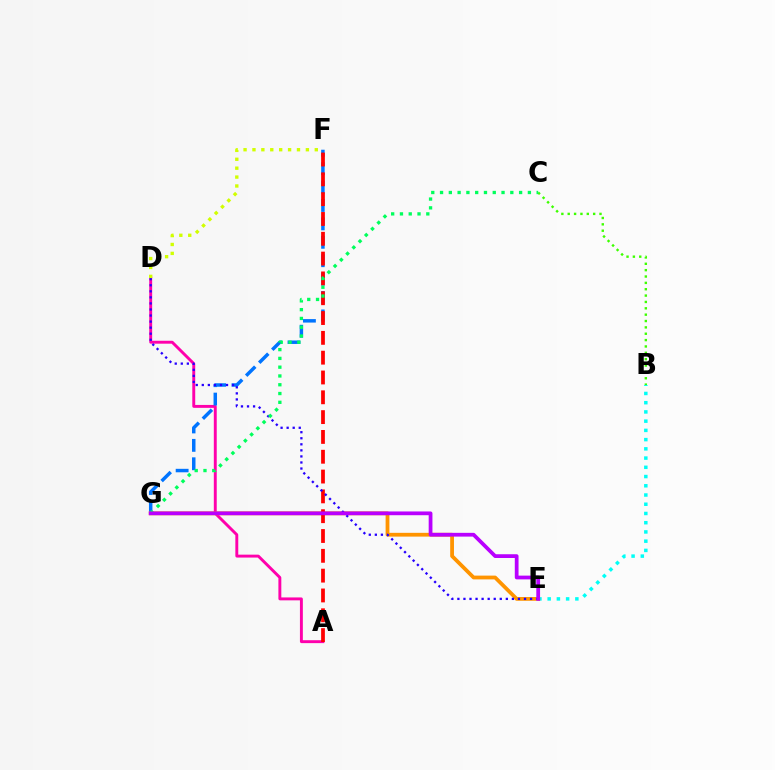{('A', 'D'): [{'color': '#ff00ac', 'line_style': 'solid', 'thickness': 2.1}], ('B', 'E'): [{'color': '#00fff6', 'line_style': 'dotted', 'thickness': 2.51}], ('F', 'G'): [{'color': '#0074ff', 'line_style': 'dashed', 'thickness': 2.5}], ('E', 'G'): [{'color': '#ff9400', 'line_style': 'solid', 'thickness': 2.72}, {'color': '#b900ff', 'line_style': 'solid', 'thickness': 2.7}], ('B', 'C'): [{'color': '#3dff00', 'line_style': 'dotted', 'thickness': 1.73}], ('A', 'F'): [{'color': '#ff0000', 'line_style': 'dashed', 'thickness': 2.69}], ('D', 'E'): [{'color': '#2500ff', 'line_style': 'dotted', 'thickness': 1.65}], ('D', 'F'): [{'color': '#d1ff00', 'line_style': 'dotted', 'thickness': 2.42}], ('C', 'G'): [{'color': '#00ff5c', 'line_style': 'dotted', 'thickness': 2.39}]}